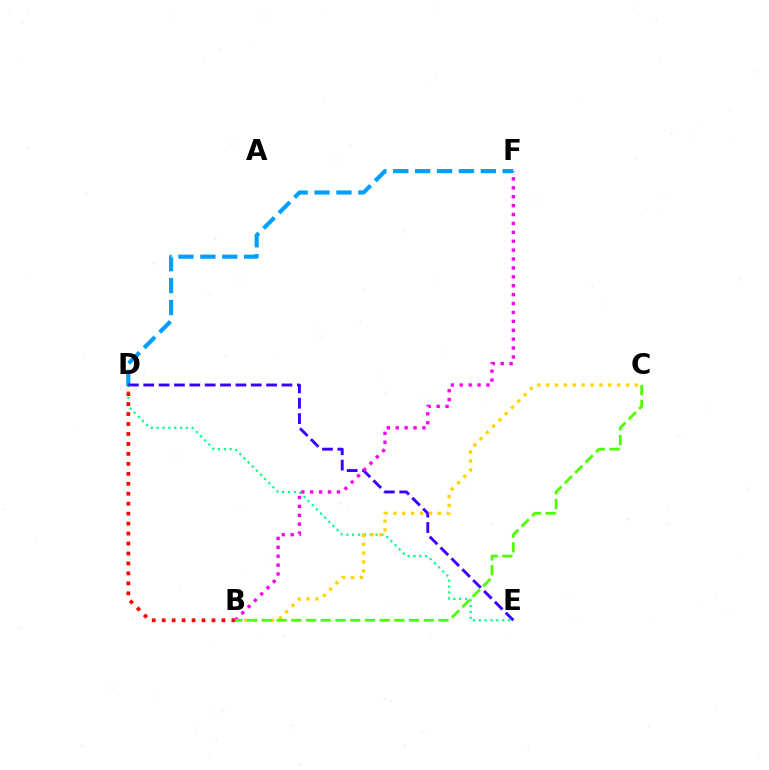{('D', 'F'): [{'color': '#009eff', 'line_style': 'dashed', 'thickness': 2.97}], ('D', 'E'): [{'color': '#00ff86', 'line_style': 'dotted', 'thickness': 1.59}, {'color': '#3700ff', 'line_style': 'dashed', 'thickness': 2.09}], ('B', 'D'): [{'color': '#ff0000', 'line_style': 'dotted', 'thickness': 2.71}], ('B', 'C'): [{'color': '#ffd500', 'line_style': 'dotted', 'thickness': 2.41}, {'color': '#4fff00', 'line_style': 'dashed', 'thickness': 2.0}], ('B', 'F'): [{'color': '#ff00ed', 'line_style': 'dotted', 'thickness': 2.42}]}